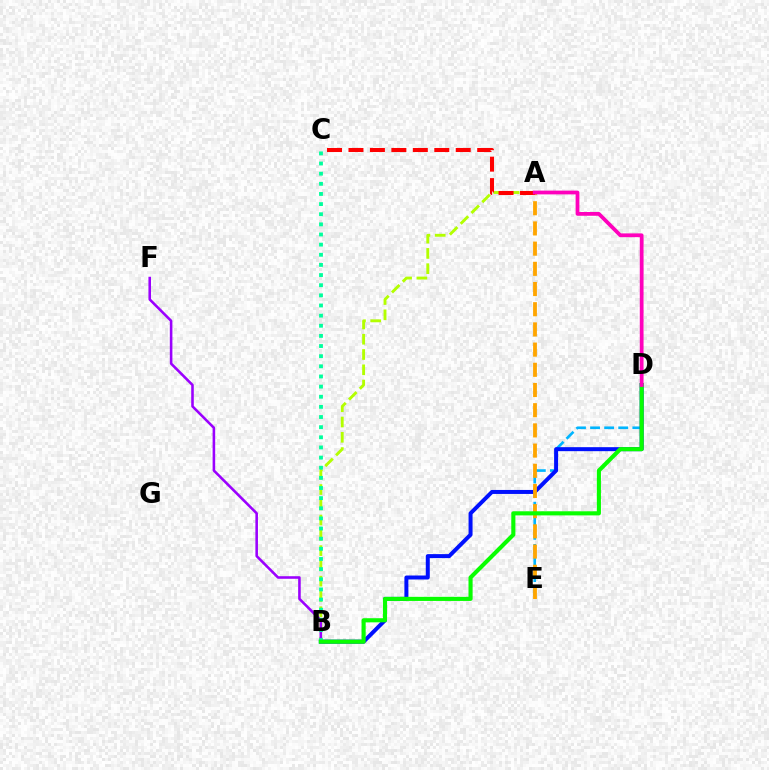{('D', 'E'): [{'color': '#00b5ff', 'line_style': 'dashed', 'thickness': 1.91}], ('B', 'D'): [{'color': '#0010ff', 'line_style': 'solid', 'thickness': 2.87}, {'color': '#08ff00', 'line_style': 'solid', 'thickness': 2.96}], ('A', 'B'): [{'color': '#b3ff00', 'line_style': 'dashed', 'thickness': 2.07}], ('B', 'F'): [{'color': '#9b00ff', 'line_style': 'solid', 'thickness': 1.85}], ('B', 'C'): [{'color': '#00ff9d', 'line_style': 'dotted', 'thickness': 2.75}], ('A', 'E'): [{'color': '#ffa500', 'line_style': 'dashed', 'thickness': 2.74}], ('A', 'C'): [{'color': '#ff0000', 'line_style': 'dashed', 'thickness': 2.91}], ('A', 'D'): [{'color': '#ff00bd', 'line_style': 'solid', 'thickness': 2.71}]}